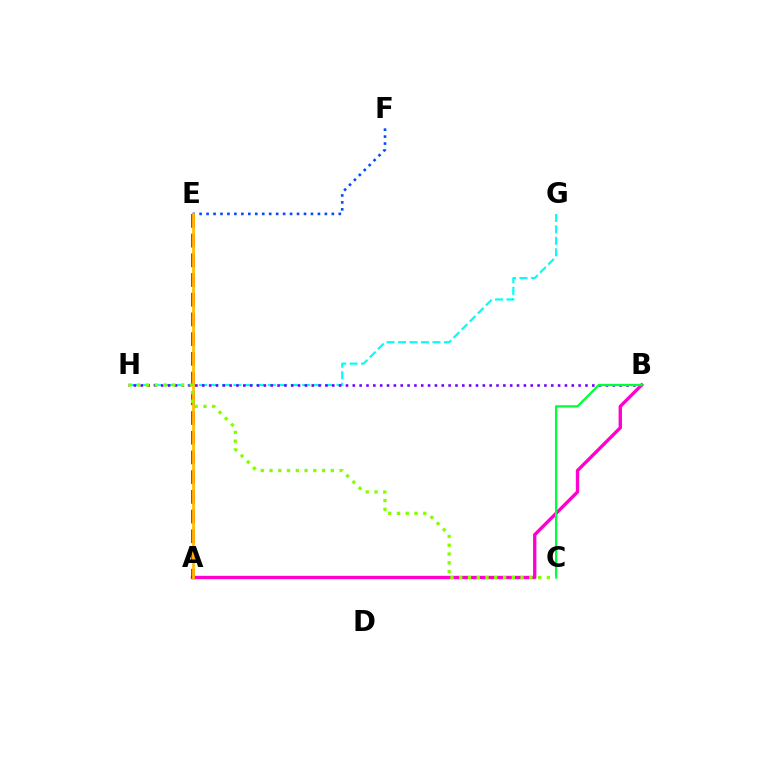{('G', 'H'): [{'color': '#00fff6', 'line_style': 'dashed', 'thickness': 1.56}], ('B', 'H'): [{'color': '#7200ff', 'line_style': 'dotted', 'thickness': 1.86}], ('A', 'B'): [{'color': '#ff00cf', 'line_style': 'solid', 'thickness': 2.4}], ('A', 'E'): [{'color': '#ff0000', 'line_style': 'dashed', 'thickness': 2.68}, {'color': '#ffbd00', 'line_style': 'solid', 'thickness': 1.97}], ('B', 'C'): [{'color': '#00ff39', 'line_style': 'solid', 'thickness': 1.65}], ('E', 'F'): [{'color': '#004bff', 'line_style': 'dotted', 'thickness': 1.89}], ('C', 'H'): [{'color': '#84ff00', 'line_style': 'dotted', 'thickness': 2.38}]}